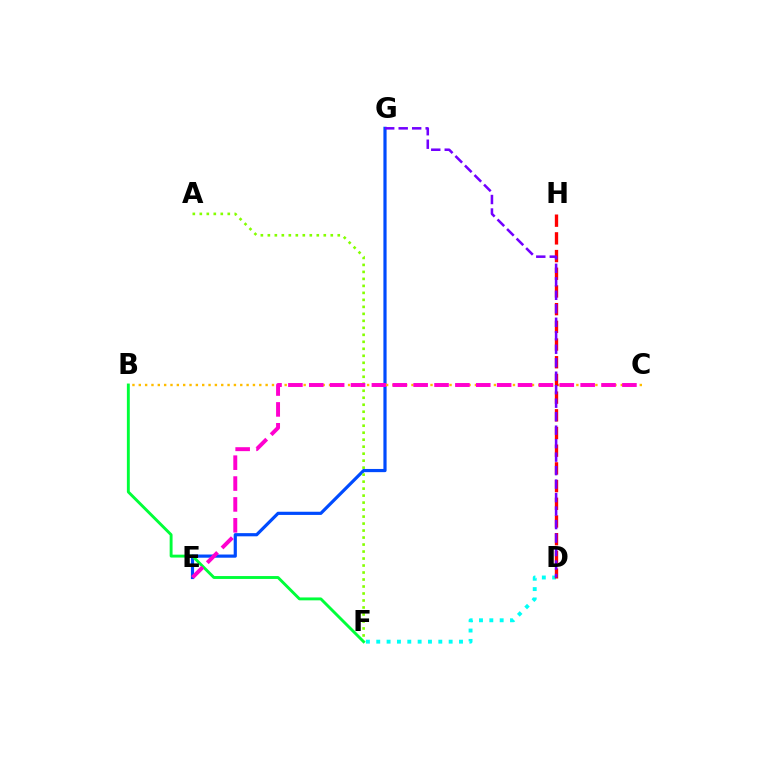{('E', 'G'): [{'color': '#004bff', 'line_style': 'solid', 'thickness': 2.29}], ('B', 'C'): [{'color': '#ffbd00', 'line_style': 'dotted', 'thickness': 1.72}], ('A', 'F'): [{'color': '#84ff00', 'line_style': 'dotted', 'thickness': 1.9}], ('B', 'F'): [{'color': '#00ff39', 'line_style': 'solid', 'thickness': 2.09}], ('D', 'F'): [{'color': '#00fff6', 'line_style': 'dotted', 'thickness': 2.81}], ('C', 'E'): [{'color': '#ff00cf', 'line_style': 'dashed', 'thickness': 2.84}], ('D', 'H'): [{'color': '#ff0000', 'line_style': 'dashed', 'thickness': 2.4}], ('D', 'G'): [{'color': '#7200ff', 'line_style': 'dashed', 'thickness': 1.83}]}